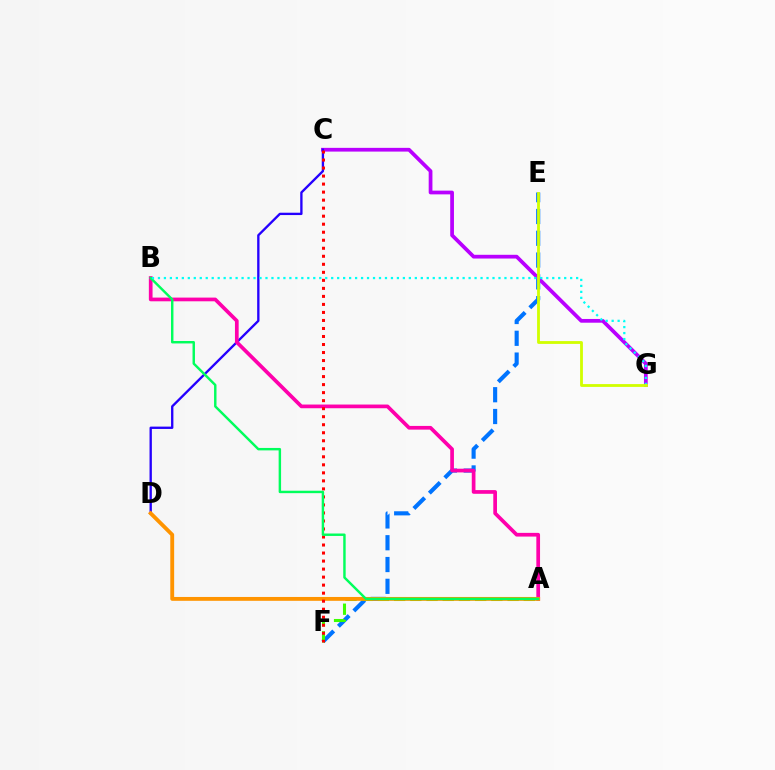{('E', 'F'): [{'color': '#0074ff', 'line_style': 'dashed', 'thickness': 2.96}], ('C', 'G'): [{'color': '#b900ff', 'line_style': 'solid', 'thickness': 2.69}], ('C', 'D'): [{'color': '#2500ff', 'line_style': 'solid', 'thickness': 1.68}], ('A', 'F'): [{'color': '#3dff00', 'line_style': 'dashed', 'thickness': 2.2}], ('A', 'B'): [{'color': '#ff00ac', 'line_style': 'solid', 'thickness': 2.67}, {'color': '#00ff5c', 'line_style': 'solid', 'thickness': 1.76}], ('A', 'D'): [{'color': '#ff9400', 'line_style': 'solid', 'thickness': 2.78}], ('C', 'F'): [{'color': '#ff0000', 'line_style': 'dotted', 'thickness': 2.18}], ('B', 'G'): [{'color': '#00fff6', 'line_style': 'dotted', 'thickness': 1.62}], ('E', 'G'): [{'color': '#d1ff00', 'line_style': 'solid', 'thickness': 2.03}]}